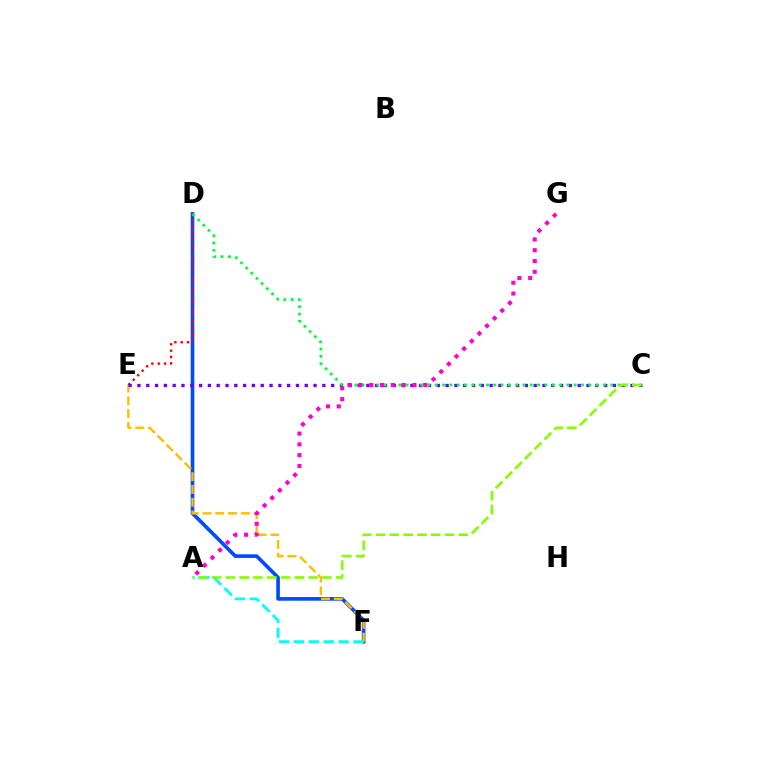{('D', 'F'): [{'color': '#004bff', 'line_style': 'solid', 'thickness': 2.62}], ('A', 'F'): [{'color': '#00fff6', 'line_style': 'dashed', 'thickness': 2.02}], ('E', 'F'): [{'color': '#ffbd00', 'line_style': 'dashed', 'thickness': 1.74}], ('D', 'E'): [{'color': '#ff0000', 'line_style': 'dotted', 'thickness': 1.72}], ('C', 'E'): [{'color': '#7200ff', 'line_style': 'dotted', 'thickness': 2.39}], ('C', 'D'): [{'color': '#00ff39', 'line_style': 'dotted', 'thickness': 1.99}], ('A', 'G'): [{'color': '#ff00cf', 'line_style': 'dotted', 'thickness': 2.93}], ('A', 'C'): [{'color': '#84ff00', 'line_style': 'dashed', 'thickness': 1.87}]}